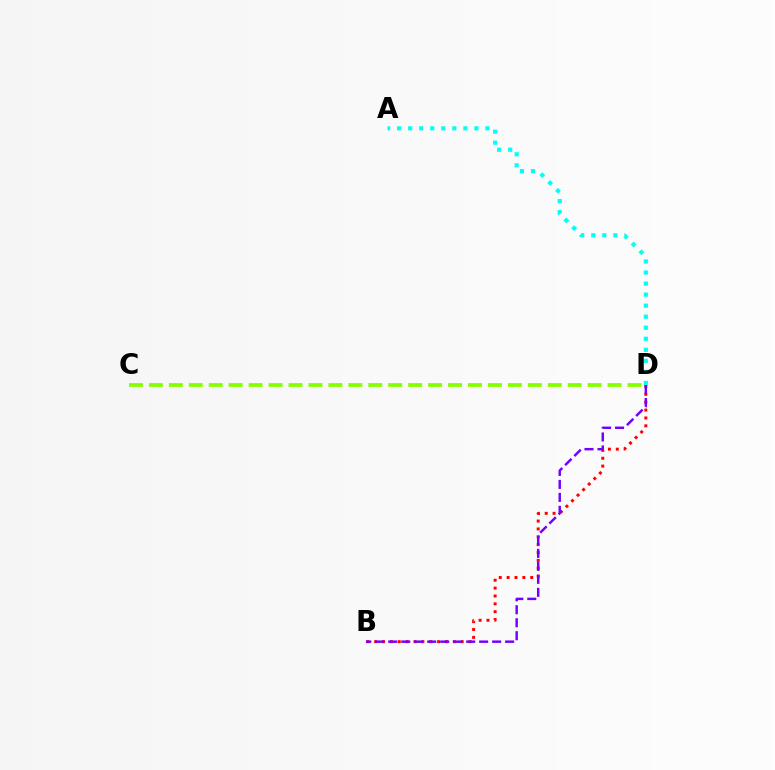{('B', 'D'): [{'color': '#ff0000', 'line_style': 'dotted', 'thickness': 2.14}, {'color': '#7200ff', 'line_style': 'dashed', 'thickness': 1.76}], ('C', 'D'): [{'color': '#84ff00', 'line_style': 'dashed', 'thickness': 2.71}], ('A', 'D'): [{'color': '#00fff6', 'line_style': 'dotted', 'thickness': 3.0}]}